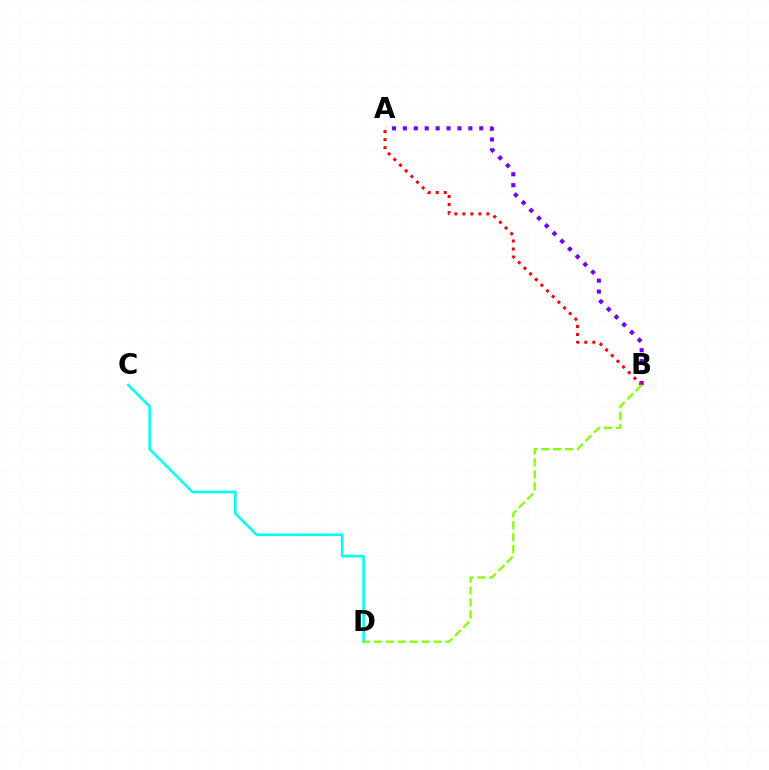{('A', 'B'): [{'color': '#7200ff', 'line_style': 'dotted', 'thickness': 2.96}, {'color': '#ff0000', 'line_style': 'dotted', 'thickness': 2.18}], ('C', 'D'): [{'color': '#00fff6', 'line_style': 'solid', 'thickness': 1.87}], ('B', 'D'): [{'color': '#84ff00', 'line_style': 'dashed', 'thickness': 1.62}]}